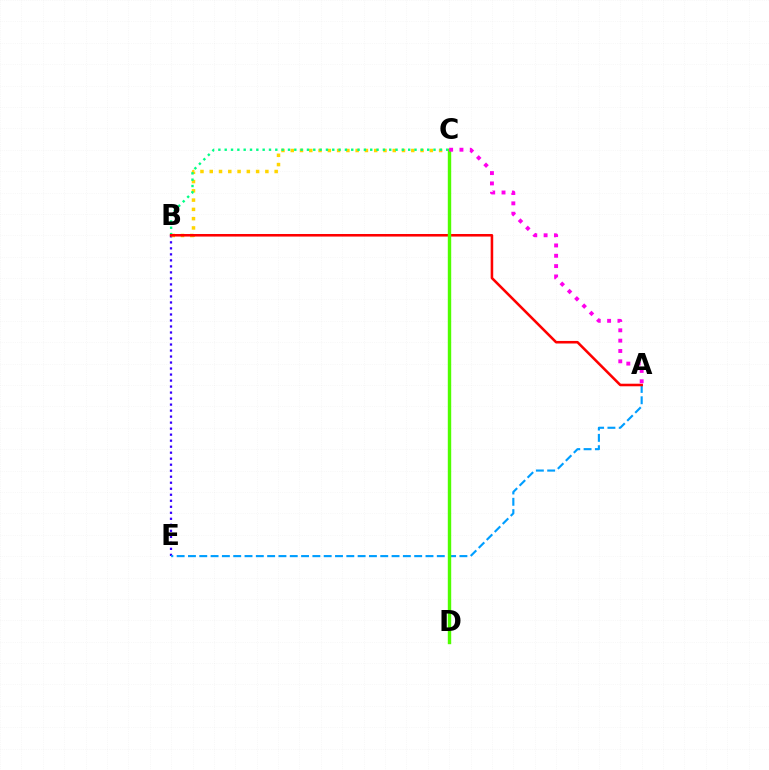{('B', 'E'): [{'color': '#3700ff', 'line_style': 'dotted', 'thickness': 1.63}], ('B', 'C'): [{'color': '#ffd500', 'line_style': 'dotted', 'thickness': 2.52}, {'color': '#00ff86', 'line_style': 'dotted', 'thickness': 1.72}], ('A', 'E'): [{'color': '#009eff', 'line_style': 'dashed', 'thickness': 1.54}], ('A', 'B'): [{'color': '#ff0000', 'line_style': 'solid', 'thickness': 1.84}], ('C', 'D'): [{'color': '#4fff00', 'line_style': 'solid', 'thickness': 2.45}], ('A', 'C'): [{'color': '#ff00ed', 'line_style': 'dotted', 'thickness': 2.81}]}